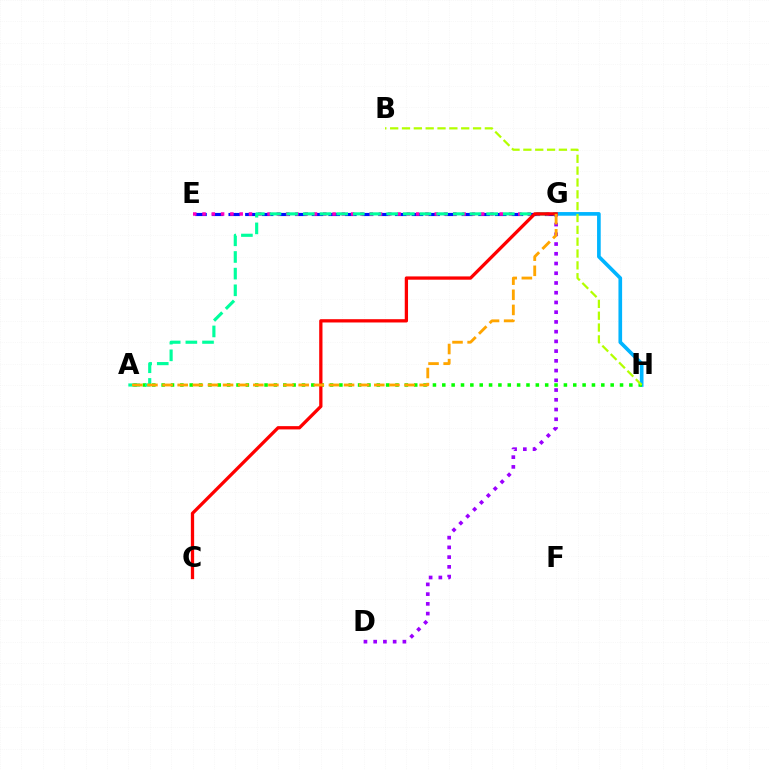{('G', 'H'): [{'color': '#00b5ff', 'line_style': 'solid', 'thickness': 2.64}], ('D', 'G'): [{'color': '#9b00ff', 'line_style': 'dotted', 'thickness': 2.64}], ('A', 'H'): [{'color': '#08ff00', 'line_style': 'dotted', 'thickness': 2.54}], ('B', 'H'): [{'color': '#b3ff00', 'line_style': 'dashed', 'thickness': 1.61}], ('E', 'G'): [{'color': '#0010ff', 'line_style': 'dashed', 'thickness': 2.26}, {'color': '#ff00bd', 'line_style': 'dotted', 'thickness': 2.52}], ('A', 'G'): [{'color': '#00ff9d', 'line_style': 'dashed', 'thickness': 2.26}, {'color': '#ffa500', 'line_style': 'dashed', 'thickness': 2.05}], ('C', 'G'): [{'color': '#ff0000', 'line_style': 'solid', 'thickness': 2.36}]}